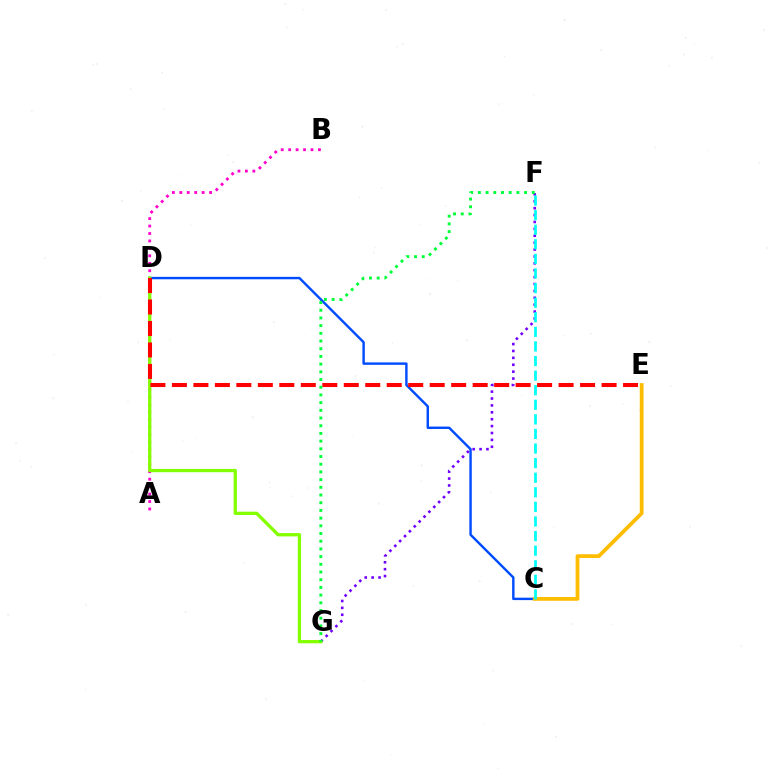{('F', 'G'): [{'color': '#7200ff', 'line_style': 'dotted', 'thickness': 1.87}, {'color': '#00ff39', 'line_style': 'dotted', 'thickness': 2.09}], ('A', 'B'): [{'color': '#ff00cf', 'line_style': 'dotted', 'thickness': 2.02}], ('C', 'D'): [{'color': '#004bff', 'line_style': 'solid', 'thickness': 1.74}], ('D', 'G'): [{'color': '#84ff00', 'line_style': 'solid', 'thickness': 2.37}], ('C', 'E'): [{'color': '#ffbd00', 'line_style': 'solid', 'thickness': 2.72}], ('D', 'E'): [{'color': '#ff0000', 'line_style': 'dashed', 'thickness': 2.92}], ('C', 'F'): [{'color': '#00fff6', 'line_style': 'dashed', 'thickness': 1.98}]}